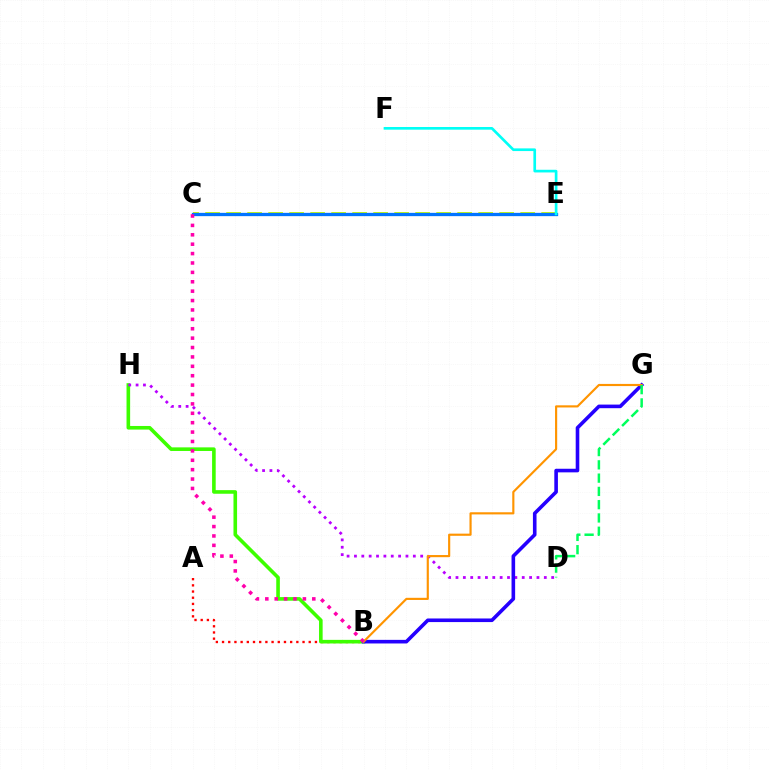{('A', 'B'): [{'color': '#ff0000', 'line_style': 'dotted', 'thickness': 1.68}], ('B', 'H'): [{'color': '#3dff00', 'line_style': 'solid', 'thickness': 2.6}], ('D', 'H'): [{'color': '#b900ff', 'line_style': 'dotted', 'thickness': 2.0}], ('C', 'E'): [{'color': '#d1ff00', 'line_style': 'dashed', 'thickness': 2.85}, {'color': '#0074ff', 'line_style': 'solid', 'thickness': 2.37}], ('B', 'G'): [{'color': '#2500ff', 'line_style': 'solid', 'thickness': 2.59}, {'color': '#ff9400', 'line_style': 'solid', 'thickness': 1.55}], ('E', 'F'): [{'color': '#00fff6', 'line_style': 'solid', 'thickness': 1.93}], ('D', 'G'): [{'color': '#00ff5c', 'line_style': 'dashed', 'thickness': 1.8}], ('B', 'C'): [{'color': '#ff00ac', 'line_style': 'dotted', 'thickness': 2.55}]}